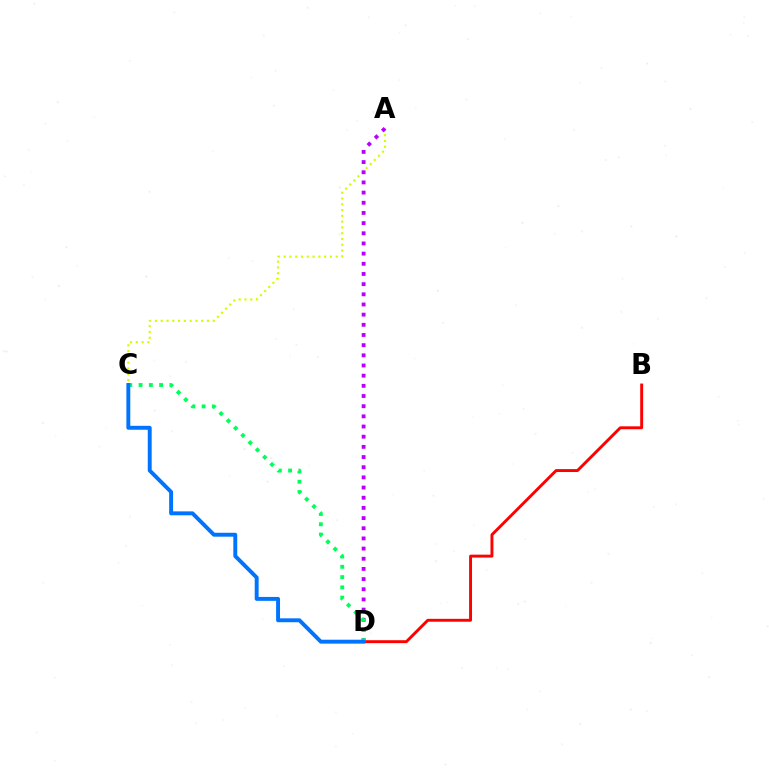{('A', 'C'): [{'color': '#d1ff00', 'line_style': 'dotted', 'thickness': 1.57}], ('A', 'D'): [{'color': '#b900ff', 'line_style': 'dotted', 'thickness': 2.76}], ('B', 'D'): [{'color': '#ff0000', 'line_style': 'solid', 'thickness': 2.09}], ('C', 'D'): [{'color': '#00ff5c', 'line_style': 'dotted', 'thickness': 2.79}, {'color': '#0074ff', 'line_style': 'solid', 'thickness': 2.82}]}